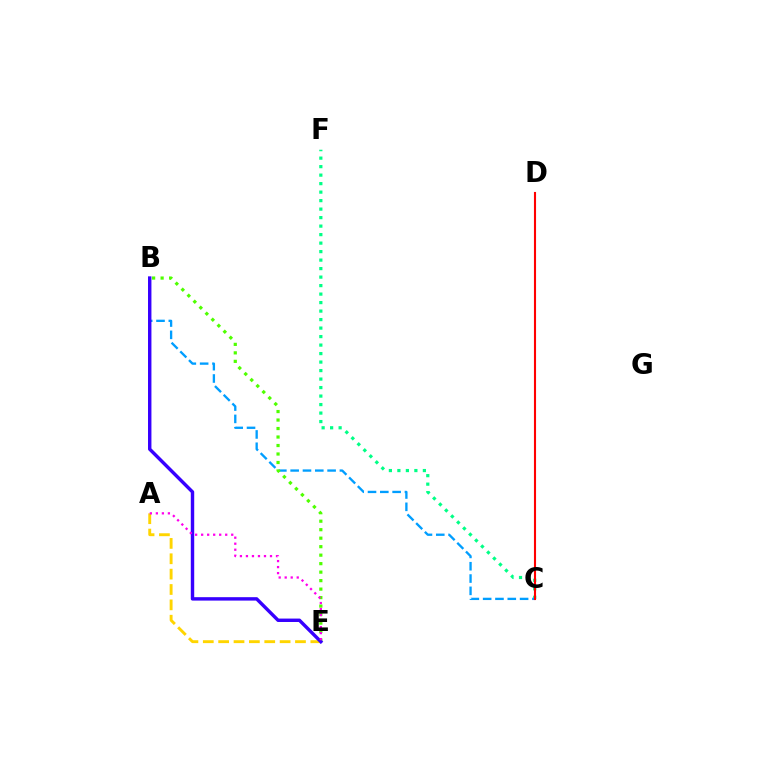{('A', 'E'): [{'color': '#ffd500', 'line_style': 'dashed', 'thickness': 2.09}, {'color': '#ff00ed', 'line_style': 'dotted', 'thickness': 1.63}], ('C', 'F'): [{'color': '#00ff86', 'line_style': 'dotted', 'thickness': 2.31}], ('B', 'C'): [{'color': '#009eff', 'line_style': 'dashed', 'thickness': 1.67}], ('B', 'E'): [{'color': '#4fff00', 'line_style': 'dotted', 'thickness': 2.31}, {'color': '#3700ff', 'line_style': 'solid', 'thickness': 2.46}], ('C', 'D'): [{'color': '#ff0000', 'line_style': 'solid', 'thickness': 1.52}]}